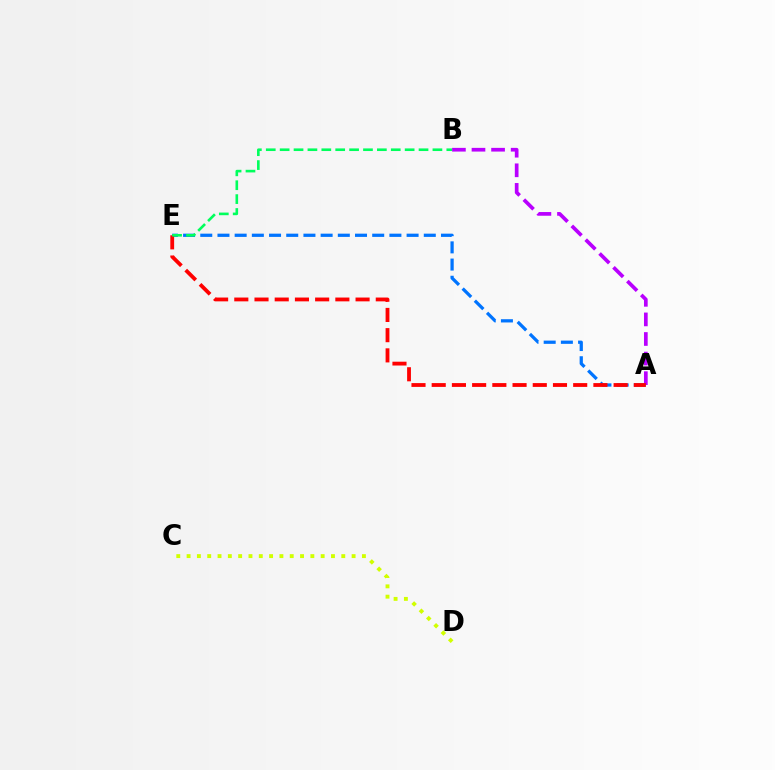{('A', 'B'): [{'color': '#b900ff', 'line_style': 'dashed', 'thickness': 2.66}], ('A', 'E'): [{'color': '#0074ff', 'line_style': 'dashed', 'thickness': 2.34}, {'color': '#ff0000', 'line_style': 'dashed', 'thickness': 2.75}], ('B', 'E'): [{'color': '#00ff5c', 'line_style': 'dashed', 'thickness': 1.89}], ('C', 'D'): [{'color': '#d1ff00', 'line_style': 'dotted', 'thickness': 2.8}]}